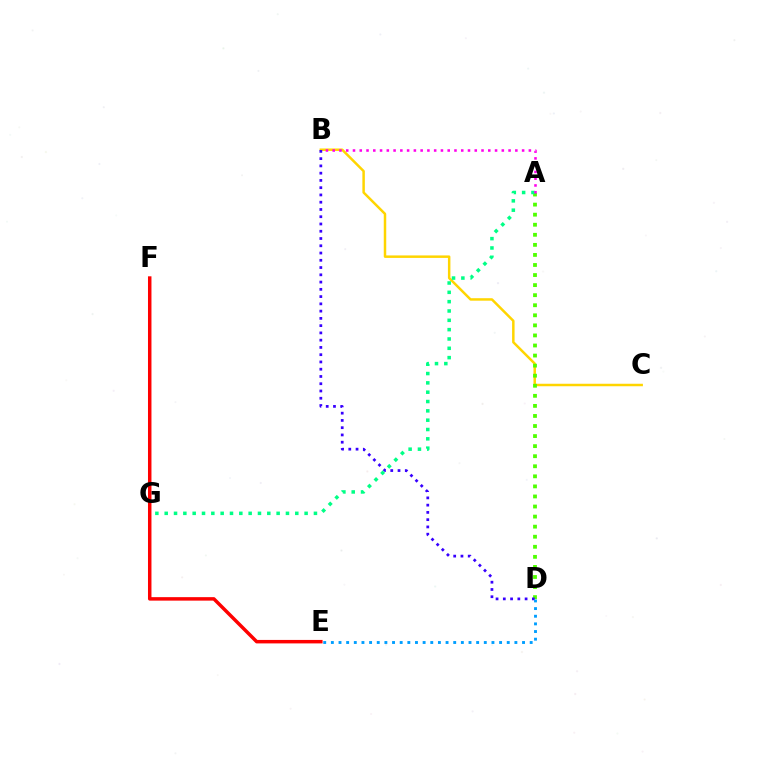{('B', 'C'): [{'color': '#ffd500', 'line_style': 'solid', 'thickness': 1.79}], ('A', 'D'): [{'color': '#4fff00', 'line_style': 'dotted', 'thickness': 2.73}], ('B', 'D'): [{'color': '#3700ff', 'line_style': 'dotted', 'thickness': 1.97}], ('A', 'G'): [{'color': '#00ff86', 'line_style': 'dotted', 'thickness': 2.53}], ('A', 'B'): [{'color': '#ff00ed', 'line_style': 'dotted', 'thickness': 1.84}], ('E', 'F'): [{'color': '#ff0000', 'line_style': 'solid', 'thickness': 2.5}], ('D', 'E'): [{'color': '#009eff', 'line_style': 'dotted', 'thickness': 2.08}]}